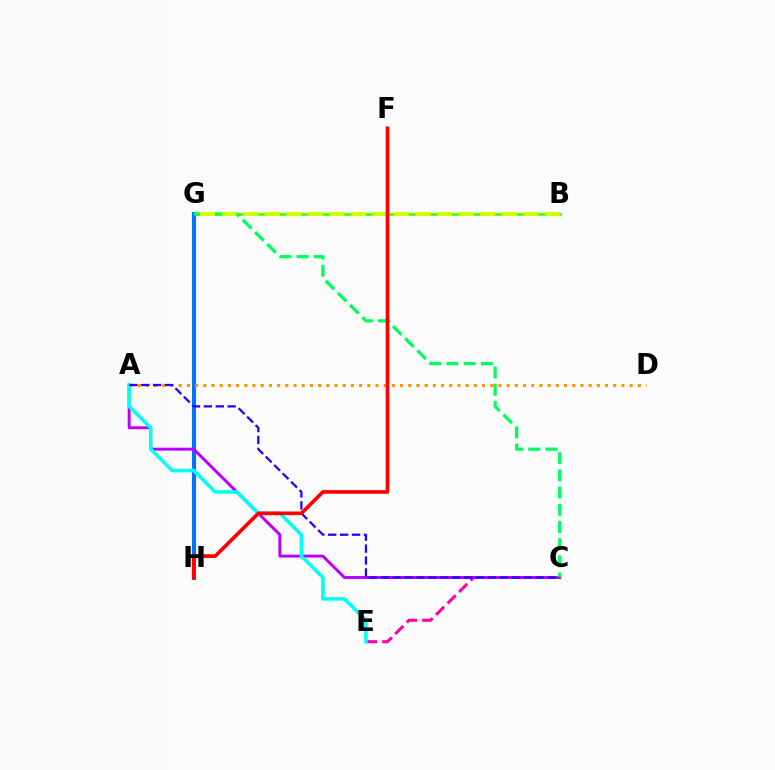{('B', 'G'): [{'color': '#3dff00', 'line_style': 'solid', 'thickness': 1.87}, {'color': '#d1ff00', 'line_style': 'dashed', 'thickness': 2.93}], ('G', 'H'): [{'color': '#0074ff', 'line_style': 'solid', 'thickness': 2.94}], ('C', 'E'): [{'color': '#ff00ac', 'line_style': 'dashed', 'thickness': 2.21}], ('A', 'C'): [{'color': '#b900ff', 'line_style': 'solid', 'thickness': 2.13}, {'color': '#2500ff', 'line_style': 'dashed', 'thickness': 1.62}], ('A', 'D'): [{'color': '#ff9400', 'line_style': 'dotted', 'thickness': 2.23}], ('A', 'E'): [{'color': '#00fff6', 'line_style': 'solid', 'thickness': 2.55}], ('C', 'G'): [{'color': '#00ff5c', 'line_style': 'dashed', 'thickness': 2.34}], ('F', 'H'): [{'color': '#ff0000', 'line_style': 'solid', 'thickness': 2.65}]}